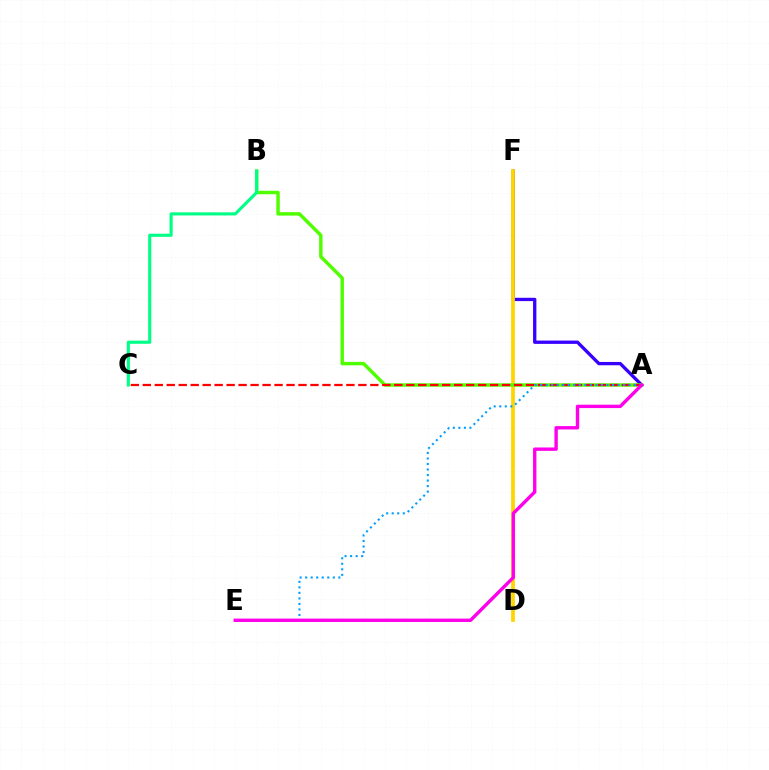{('A', 'F'): [{'color': '#3700ff', 'line_style': 'solid', 'thickness': 2.39}], ('D', 'F'): [{'color': '#ffd500', 'line_style': 'solid', 'thickness': 2.72}], ('A', 'B'): [{'color': '#4fff00', 'line_style': 'solid', 'thickness': 2.48}], ('B', 'C'): [{'color': '#00ff86', 'line_style': 'solid', 'thickness': 2.25}], ('A', 'C'): [{'color': '#ff0000', 'line_style': 'dashed', 'thickness': 1.63}], ('A', 'E'): [{'color': '#009eff', 'line_style': 'dotted', 'thickness': 1.5}, {'color': '#ff00ed', 'line_style': 'solid', 'thickness': 2.43}]}